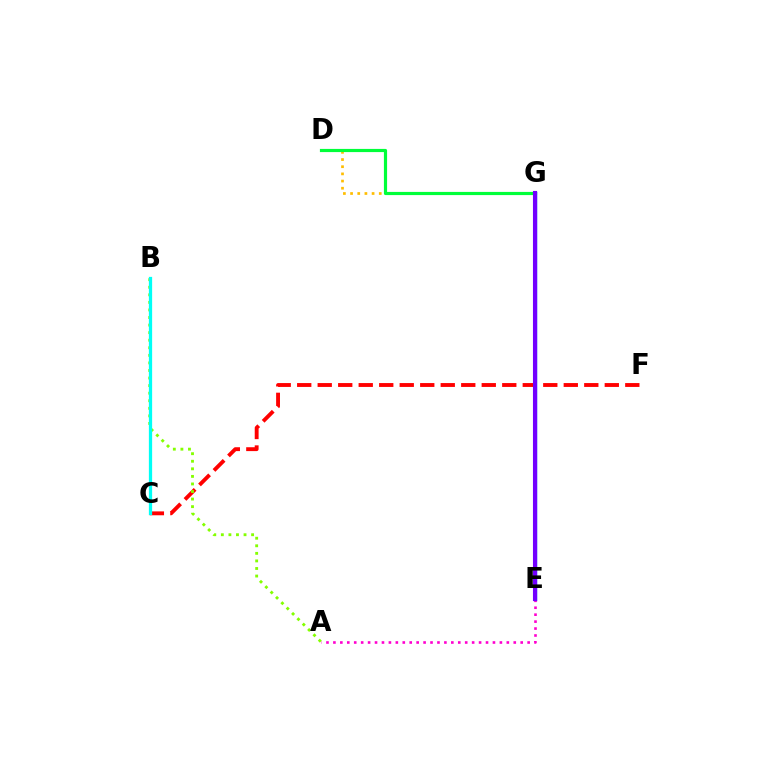{('D', 'G'): [{'color': '#ffbd00', 'line_style': 'dotted', 'thickness': 1.95}, {'color': '#00ff39', 'line_style': 'solid', 'thickness': 2.29}], ('E', 'G'): [{'color': '#004bff', 'line_style': 'solid', 'thickness': 2.48}, {'color': '#7200ff', 'line_style': 'solid', 'thickness': 2.95}], ('A', 'E'): [{'color': '#ff00cf', 'line_style': 'dotted', 'thickness': 1.88}], ('C', 'F'): [{'color': '#ff0000', 'line_style': 'dashed', 'thickness': 2.79}], ('A', 'B'): [{'color': '#84ff00', 'line_style': 'dotted', 'thickness': 2.06}], ('B', 'C'): [{'color': '#00fff6', 'line_style': 'solid', 'thickness': 2.34}]}